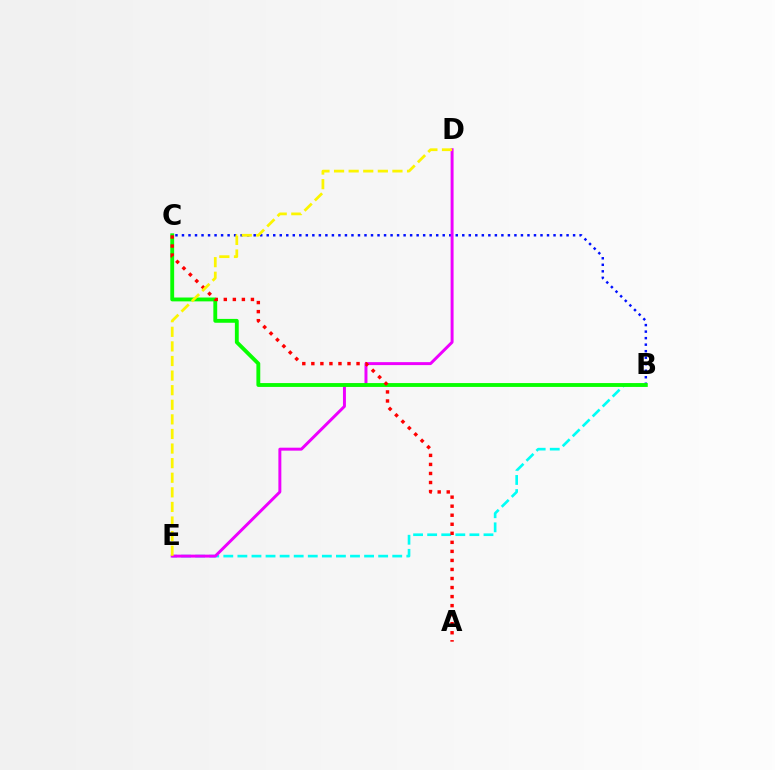{('B', 'C'): [{'color': '#0010ff', 'line_style': 'dotted', 'thickness': 1.77}, {'color': '#08ff00', 'line_style': 'solid', 'thickness': 2.77}], ('B', 'E'): [{'color': '#00fff6', 'line_style': 'dashed', 'thickness': 1.91}], ('D', 'E'): [{'color': '#ee00ff', 'line_style': 'solid', 'thickness': 2.13}, {'color': '#fcf500', 'line_style': 'dashed', 'thickness': 1.98}], ('A', 'C'): [{'color': '#ff0000', 'line_style': 'dotted', 'thickness': 2.46}]}